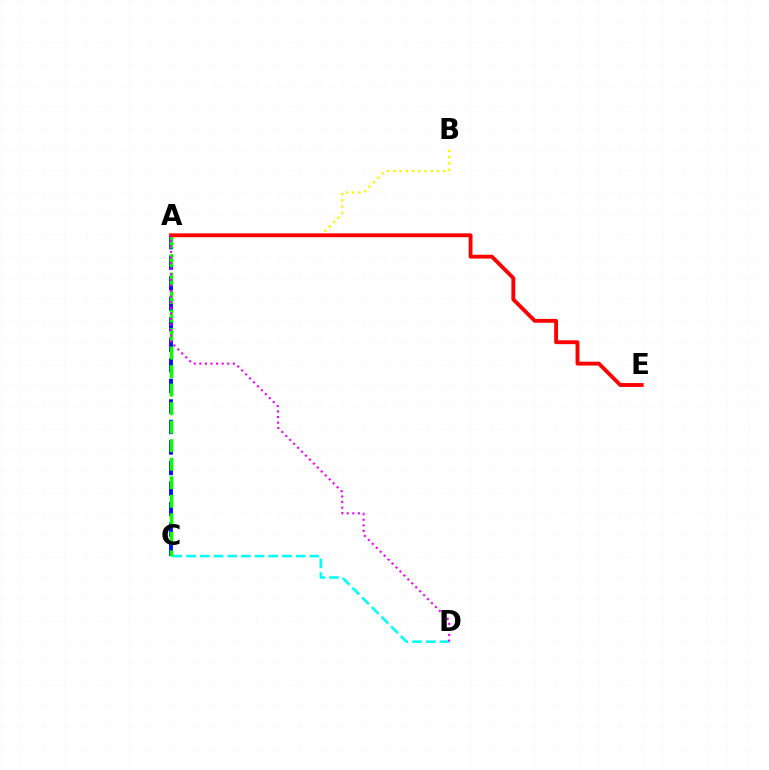{('A', 'C'): [{'color': '#0010ff', 'line_style': 'dashed', 'thickness': 2.79}, {'color': '#08ff00', 'line_style': 'dashed', 'thickness': 2.52}], ('A', 'B'): [{'color': '#fcf500', 'line_style': 'dotted', 'thickness': 1.7}], ('C', 'D'): [{'color': '#00fff6', 'line_style': 'dashed', 'thickness': 1.86}], ('A', 'E'): [{'color': '#ff0000', 'line_style': 'solid', 'thickness': 2.78}], ('A', 'D'): [{'color': '#ee00ff', 'line_style': 'dotted', 'thickness': 1.52}]}